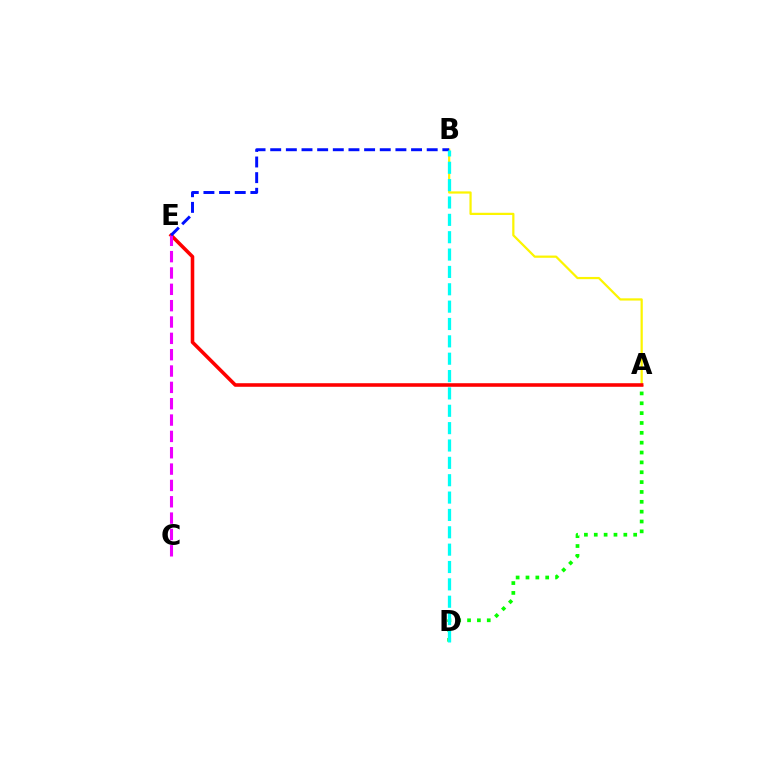{('A', 'D'): [{'color': '#08ff00', 'line_style': 'dotted', 'thickness': 2.68}], ('A', 'B'): [{'color': '#fcf500', 'line_style': 'solid', 'thickness': 1.6}], ('A', 'E'): [{'color': '#ff0000', 'line_style': 'solid', 'thickness': 2.57}], ('C', 'E'): [{'color': '#ee00ff', 'line_style': 'dashed', 'thickness': 2.22}], ('B', 'E'): [{'color': '#0010ff', 'line_style': 'dashed', 'thickness': 2.13}], ('B', 'D'): [{'color': '#00fff6', 'line_style': 'dashed', 'thickness': 2.36}]}